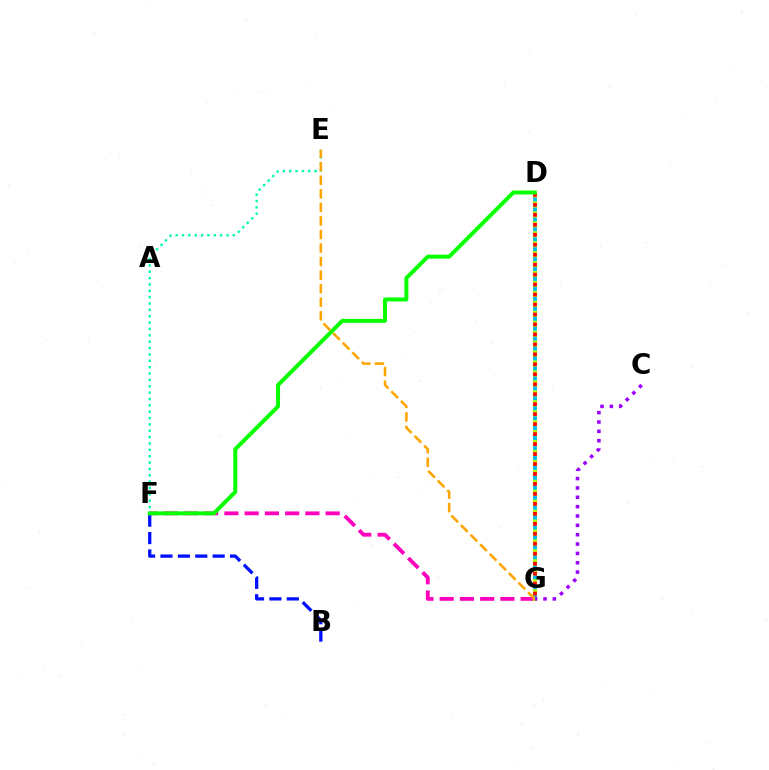{('B', 'F'): [{'color': '#0010ff', 'line_style': 'dashed', 'thickness': 2.36}], ('F', 'G'): [{'color': '#ff00bd', 'line_style': 'dashed', 'thickness': 2.75}], ('D', 'G'): [{'color': '#b3ff00', 'line_style': 'solid', 'thickness': 2.94}, {'color': '#00b5ff', 'line_style': 'dotted', 'thickness': 2.7}, {'color': '#ff0000', 'line_style': 'dotted', 'thickness': 2.71}], ('E', 'F'): [{'color': '#00ff9d', 'line_style': 'dotted', 'thickness': 1.73}], ('C', 'G'): [{'color': '#9b00ff', 'line_style': 'dotted', 'thickness': 2.54}], ('D', 'F'): [{'color': '#08ff00', 'line_style': 'solid', 'thickness': 2.85}], ('E', 'G'): [{'color': '#ffa500', 'line_style': 'dashed', 'thickness': 1.84}]}